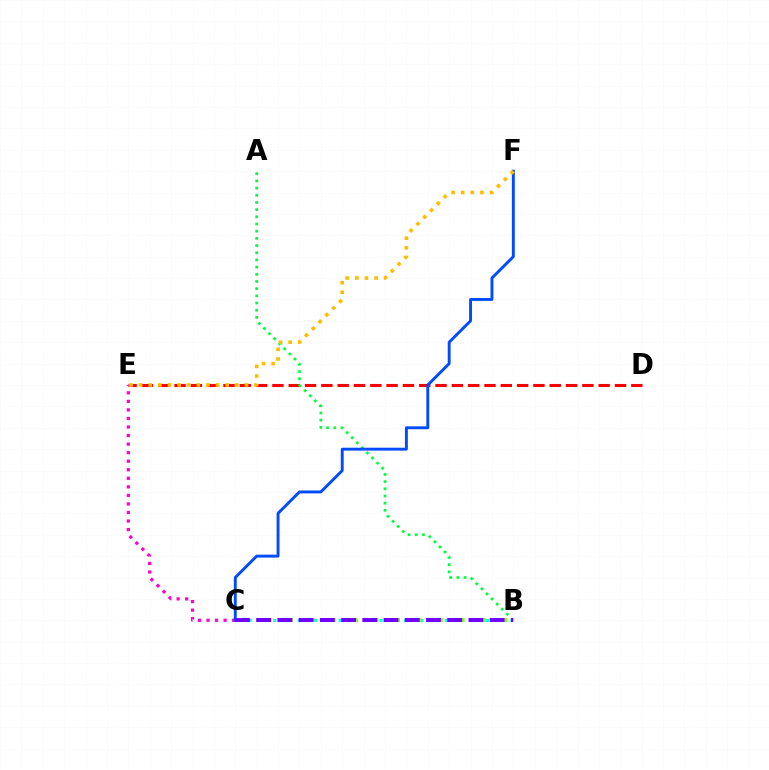{('B', 'C'): [{'color': '#00fff6', 'line_style': 'dotted', 'thickness': 2.22}, {'color': '#84ff00', 'line_style': 'dashed', 'thickness': 2.91}, {'color': '#7200ff', 'line_style': 'dashed', 'thickness': 2.88}], ('D', 'E'): [{'color': '#ff0000', 'line_style': 'dashed', 'thickness': 2.22}], ('A', 'B'): [{'color': '#00ff39', 'line_style': 'dotted', 'thickness': 1.95}], ('C', 'E'): [{'color': '#ff00cf', 'line_style': 'dotted', 'thickness': 2.32}], ('C', 'F'): [{'color': '#004bff', 'line_style': 'solid', 'thickness': 2.09}], ('E', 'F'): [{'color': '#ffbd00', 'line_style': 'dotted', 'thickness': 2.61}]}